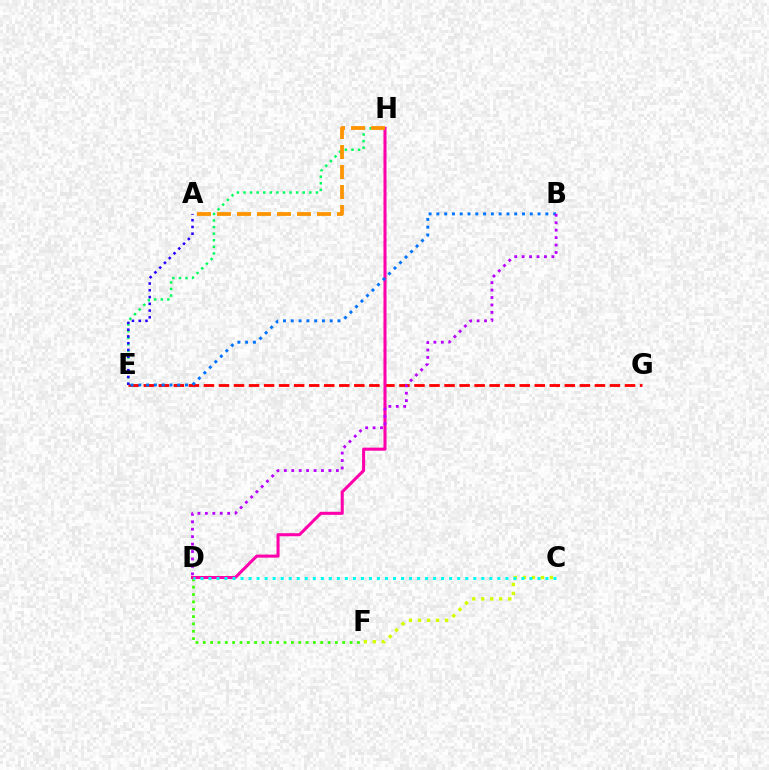{('E', 'G'): [{'color': '#ff0000', 'line_style': 'dashed', 'thickness': 2.04}], ('D', 'F'): [{'color': '#3dff00', 'line_style': 'dotted', 'thickness': 1.99}], ('E', 'H'): [{'color': '#00ff5c', 'line_style': 'dotted', 'thickness': 1.79}], ('D', 'H'): [{'color': '#ff00ac', 'line_style': 'solid', 'thickness': 2.19}], ('C', 'F'): [{'color': '#d1ff00', 'line_style': 'dotted', 'thickness': 2.45}], ('A', 'E'): [{'color': '#2500ff', 'line_style': 'dotted', 'thickness': 1.84}], ('A', 'H'): [{'color': '#ff9400', 'line_style': 'dashed', 'thickness': 2.72}], ('C', 'D'): [{'color': '#00fff6', 'line_style': 'dotted', 'thickness': 2.18}], ('B', 'E'): [{'color': '#0074ff', 'line_style': 'dotted', 'thickness': 2.12}], ('B', 'D'): [{'color': '#b900ff', 'line_style': 'dotted', 'thickness': 2.02}]}